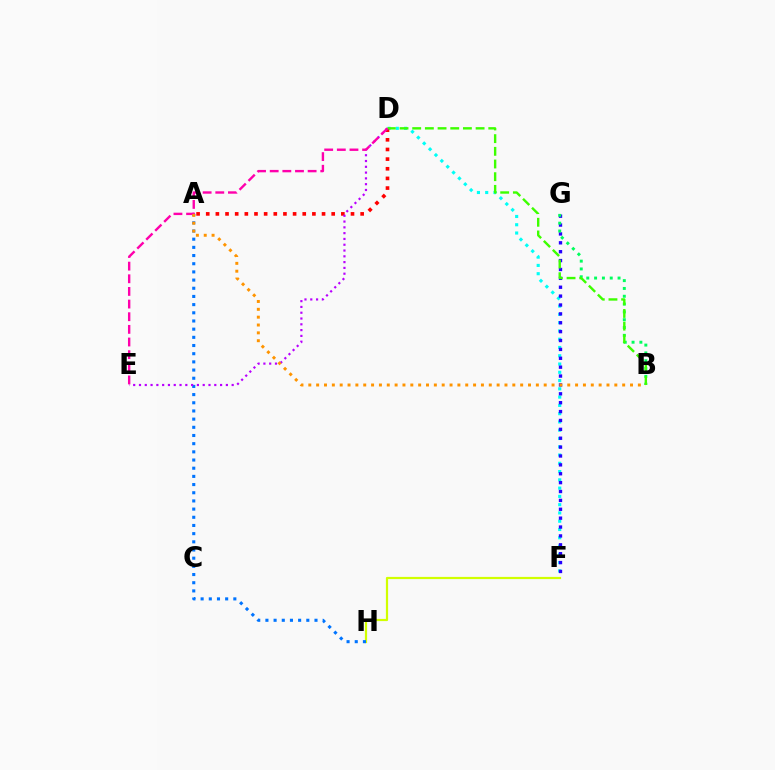{('F', 'H'): [{'color': '#d1ff00', 'line_style': 'solid', 'thickness': 1.59}], ('D', 'F'): [{'color': '#00fff6', 'line_style': 'dotted', 'thickness': 2.25}], ('A', 'H'): [{'color': '#0074ff', 'line_style': 'dotted', 'thickness': 2.22}], ('F', 'G'): [{'color': '#2500ff', 'line_style': 'dotted', 'thickness': 2.41}], ('A', 'D'): [{'color': '#ff0000', 'line_style': 'dotted', 'thickness': 2.62}], ('D', 'E'): [{'color': '#b900ff', 'line_style': 'dotted', 'thickness': 1.57}, {'color': '#ff00ac', 'line_style': 'dashed', 'thickness': 1.72}], ('B', 'G'): [{'color': '#00ff5c', 'line_style': 'dotted', 'thickness': 2.12}], ('B', 'D'): [{'color': '#3dff00', 'line_style': 'dashed', 'thickness': 1.72}], ('A', 'B'): [{'color': '#ff9400', 'line_style': 'dotted', 'thickness': 2.13}]}